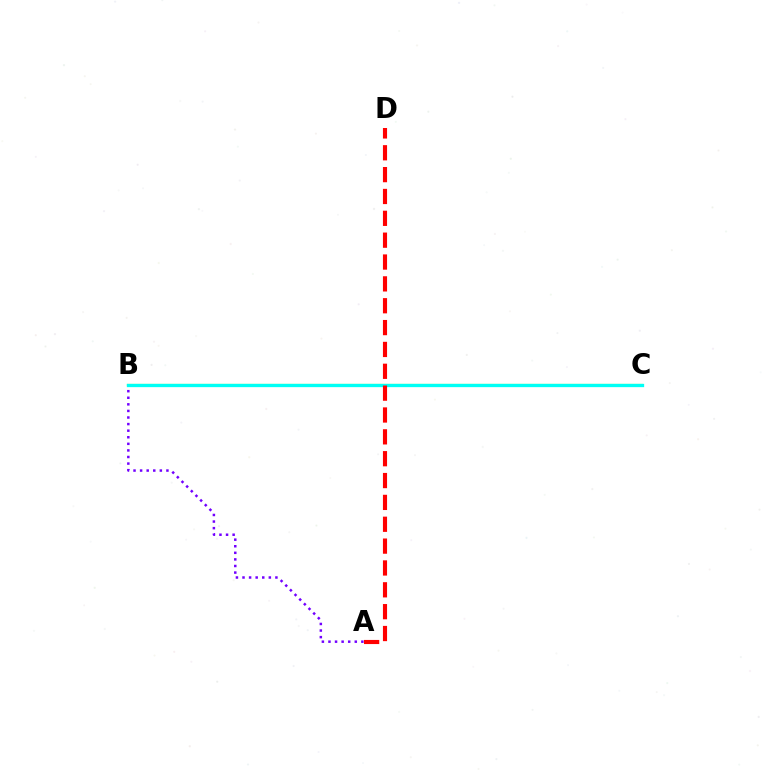{('A', 'B'): [{'color': '#7200ff', 'line_style': 'dotted', 'thickness': 1.79}], ('B', 'C'): [{'color': '#84ff00', 'line_style': 'solid', 'thickness': 1.57}, {'color': '#00fff6', 'line_style': 'solid', 'thickness': 2.38}], ('A', 'D'): [{'color': '#ff0000', 'line_style': 'dashed', 'thickness': 2.97}]}